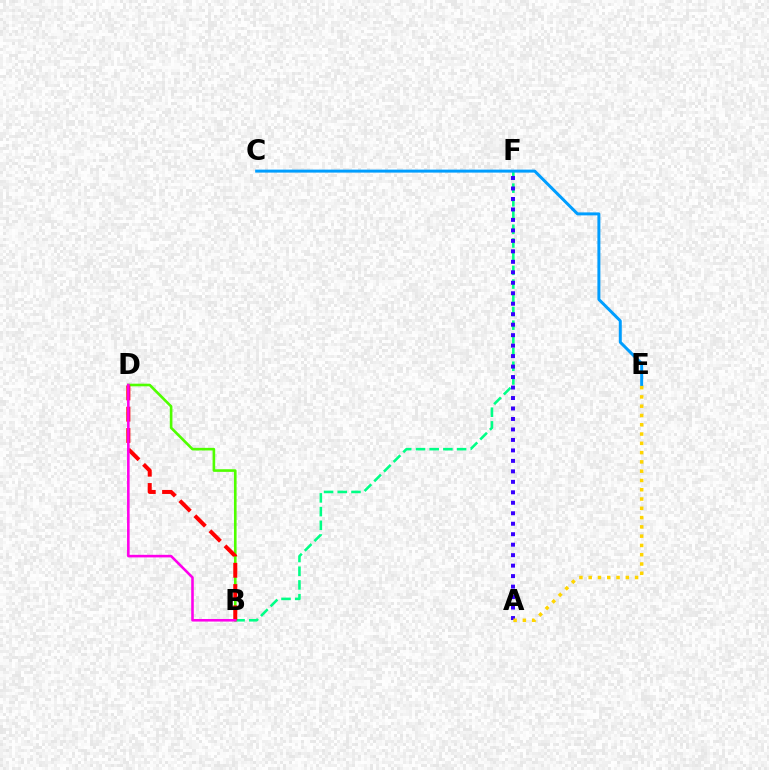{('B', 'F'): [{'color': '#00ff86', 'line_style': 'dashed', 'thickness': 1.86}], ('B', 'D'): [{'color': '#4fff00', 'line_style': 'solid', 'thickness': 1.89}, {'color': '#ff0000', 'line_style': 'dashed', 'thickness': 2.89}, {'color': '#ff00ed', 'line_style': 'solid', 'thickness': 1.86}], ('A', 'F'): [{'color': '#3700ff', 'line_style': 'dotted', 'thickness': 2.85}], ('C', 'E'): [{'color': '#009eff', 'line_style': 'solid', 'thickness': 2.15}], ('A', 'E'): [{'color': '#ffd500', 'line_style': 'dotted', 'thickness': 2.52}]}